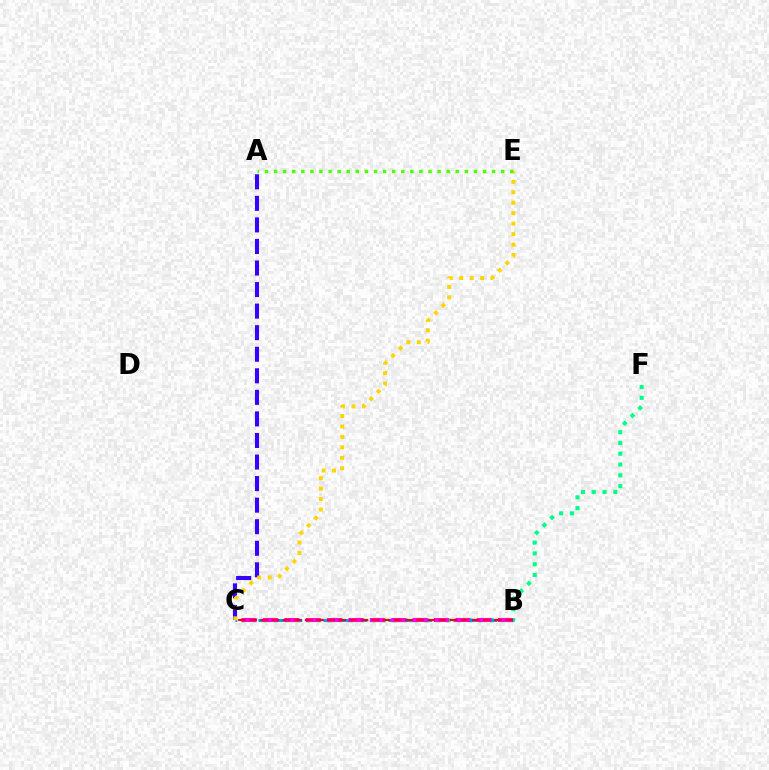{('C', 'F'): [{'color': '#00ff86', 'line_style': 'dotted', 'thickness': 2.93}], ('A', 'C'): [{'color': '#3700ff', 'line_style': 'dashed', 'thickness': 2.93}], ('B', 'C'): [{'color': '#009eff', 'line_style': 'dashed', 'thickness': 2.21}, {'color': '#ff00ed', 'line_style': 'dashed', 'thickness': 2.9}, {'color': '#ff0000', 'line_style': 'dashed', 'thickness': 1.51}], ('C', 'E'): [{'color': '#ffd500', 'line_style': 'dotted', 'thickness': 2.84}], ('A', 'E'): [{'color': '#4fff00', 'line_style': 'dotted', 'thickness': 2.47}]}